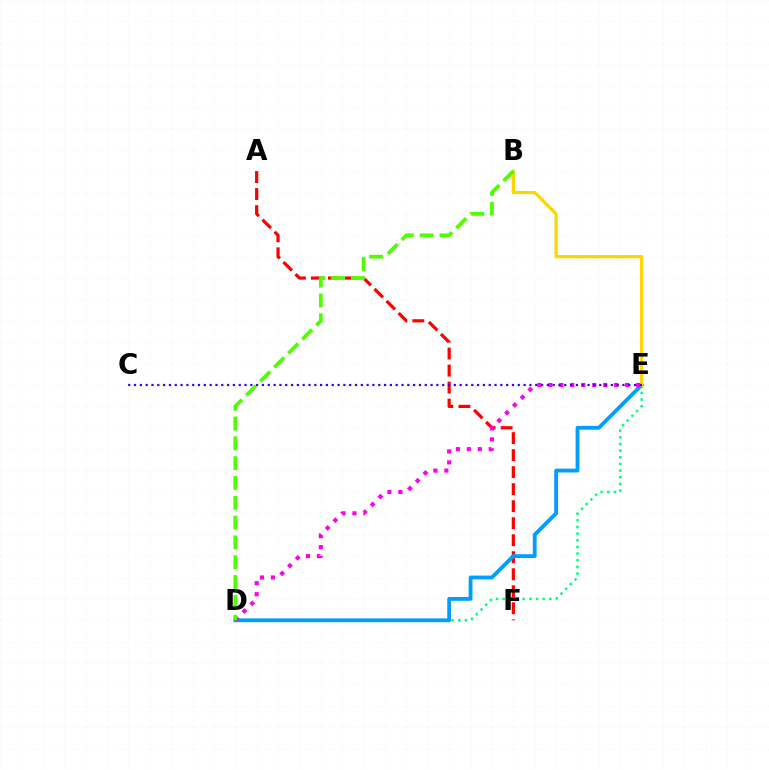{('D', 'E'): [{'color': '#00ff86', 'line_style': 'dotted', 'thickness': 1.81}, {'color': '#009eff', 'line_style': 'solid', 'thickness': 2.75}, {'color': '#ff00ed', 'line_style': 'dotted', 'thickness': 2.98}], ('A', 'F'): [{'color': '#ff0000', 'line_style': 'dashed', 'thickness': 2.31}], ('B', 'E'): [{'color': '#ffd500', 'line_style': 'solid', 'thickness': 2.3}], ('B', 'D'): [{'color': '#4fff00', 'line_style': 'dashed', 'thickness': 2.69}], ('C', 'E'): [{'color': '#3700ff', 'line_style': 'dotted', 'thickness': 1.58}]}